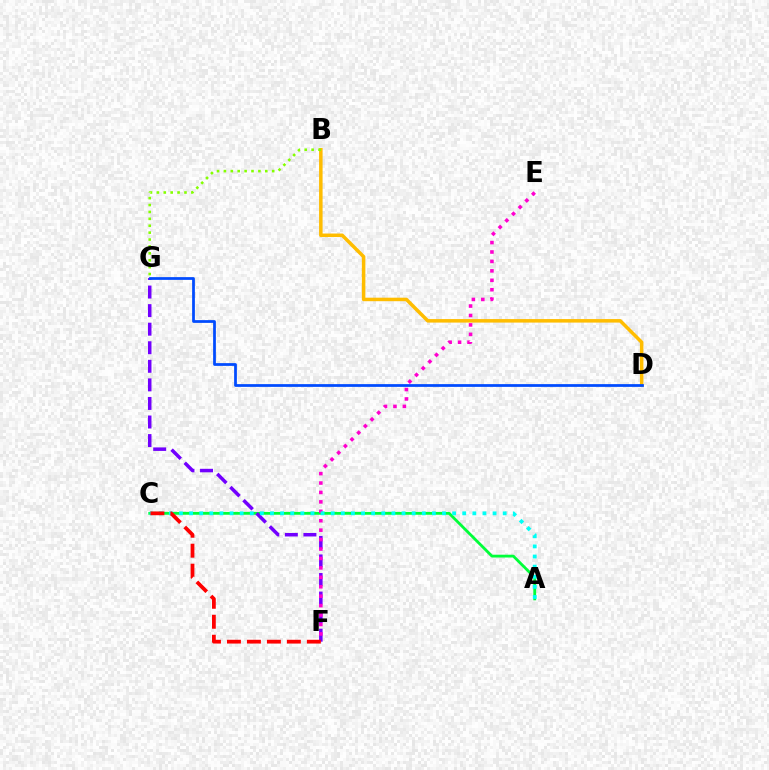{('A', 'C'): [{'color': '#00ff39', 'line_style': 'solid', 'thickness': 2.02}, {'color': '#00fff6', 'line_style': 'dotted', 'thickness': 2.75}], ('B', 'D'): [{'color': '#ffbd00', 'line_style': 'solid', 'thickness': 2.53}], ('F', 'G'): [{'color': '#7200ff', 'line_style': 'dashed', 'thickness': 2.52}], ('E', 'F'): [{'color': '#ff00cf', 'line_style': 'dotted', 'thickness': 2.56}], ('B', 'G'): [{'color': '#84ff00', 'line_style': 'dotted', 'thickness': 1.87}], ('C', 'F'): [{'color': '#ff0000', 'line_style': 'dashed', 'thickness': 2.71}], ('D', 'G'): [{'color': '#004bff', 'line_style': 'solid', 'thickness': 1.98}]}